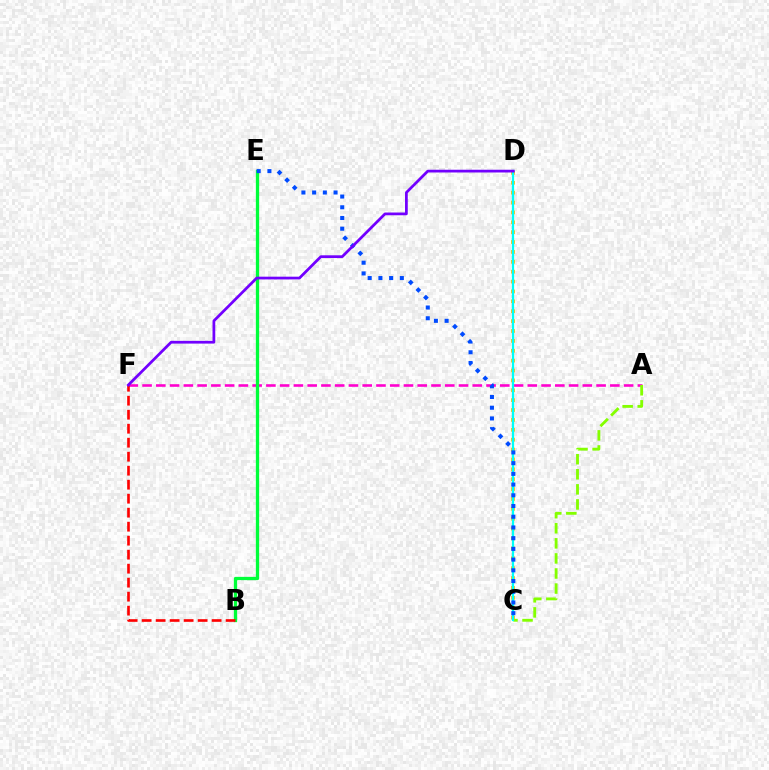{('A', 'F'): [{'color': '#ff00cf', 'line_style': 'dashed', 'thickness': 1.87}], ('A', 'C'): [{'color': '#84ff00', 'line_style': 'dashed', 'thickness': 2.05}], ('B', 'E'): [{'color': '#00ff39', 'line_style': 'solid', 'thickness': 2.36}], ('C', 'D'): [{'color': '#ffbd00', 'line_style': 'dotted', 'thickness': 2.68}, {'color': '#00fff6', 'line_style': 'solid', 'thickness': 1.62}], ('B', 'F'): [{'color': '#ff0000', 'line_style': 'dashed', 'thickness': 1.9}], ('C', 'E'): [{'color': '#004bff', 'line_style': 'dotted', 'thickness': 2.91}], ('D', 'F'): [{'color': '#7200ff', 'line_style': 'solid', 'thickness': 1.98}]}